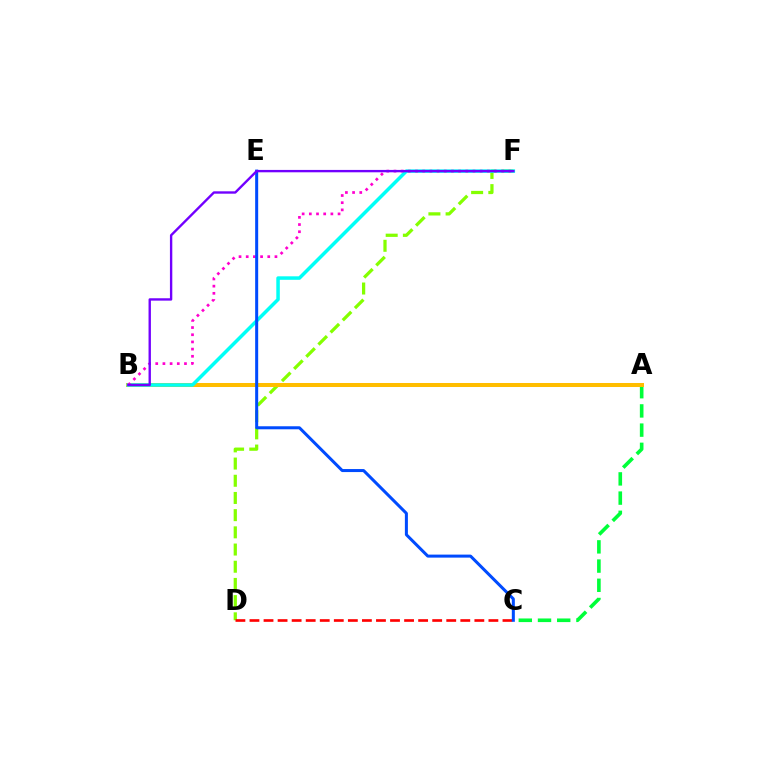{('A', 'C'): [{'color': '#00ff39', 'line_style': 'dashed', 'thickness': 2.61}], ('D', 'F'): [{'color': '#84ff00', 'line_style': 'dashed', 'thickness': 2.34}], ('A', 'B'): [{'color': '#ffbd00', 'line_style': 'solid', 'thickness': 2.88}], ('B', 'F'): [{'color': '#00fff6', 'line_style': 'solid', 'thickness': 2.52}, {'color': '#ff00cf', 'line_style': 'dotted', 'thickness': 1.95}, {'color': '#7200ff', 'line_style': 'solid', 'thickness': 1.71}], ('C', 'D'): [{'color': '#ff0000', 'line_style': 'dashed', 'thickness': 1.91}], ('C', 'E'): [{'color': '#004bff', 'line_style': 'solid', 'thickness': 2.18}]}